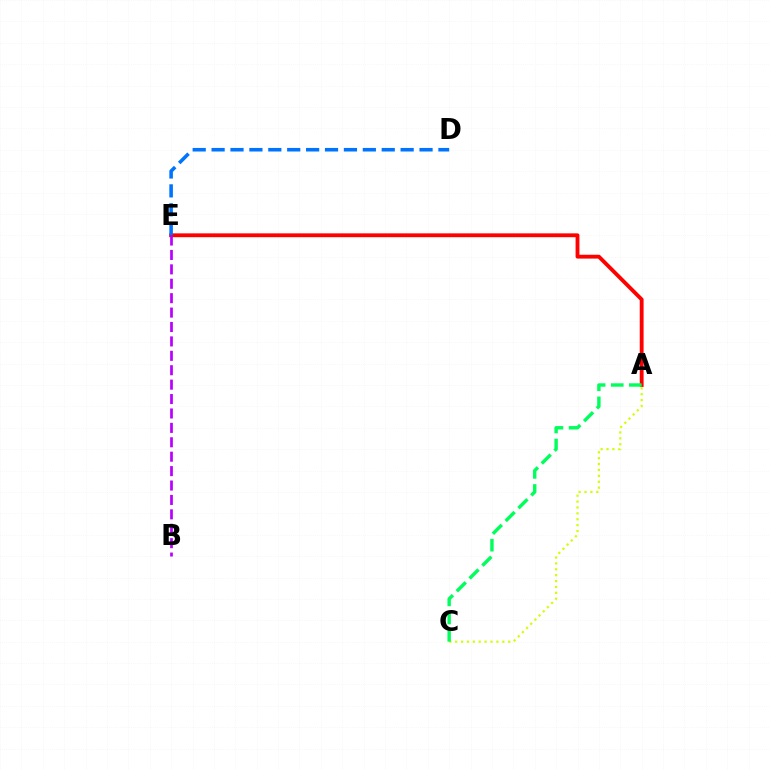{('A', 'E'): [{'color': '#ff0000', 'line_style': 'solid', 'thickness': 2.77}], ('A', 'C'): [{'color': '#d1ff00', 'line_style': 'dotted', 'thickness': 1.6}, {'color': '#00ff5c', 'line_style': 'dashed', 'thickness': 2.46}], ('D', 'E'): [{'color': '#0074ff', 'line_style': 'dashed', 'thickness': 2.57}], ('B', 'E'): [{'color': '#b900ff', 'line_style': 'dashed', 'thickness': 1.96}]}